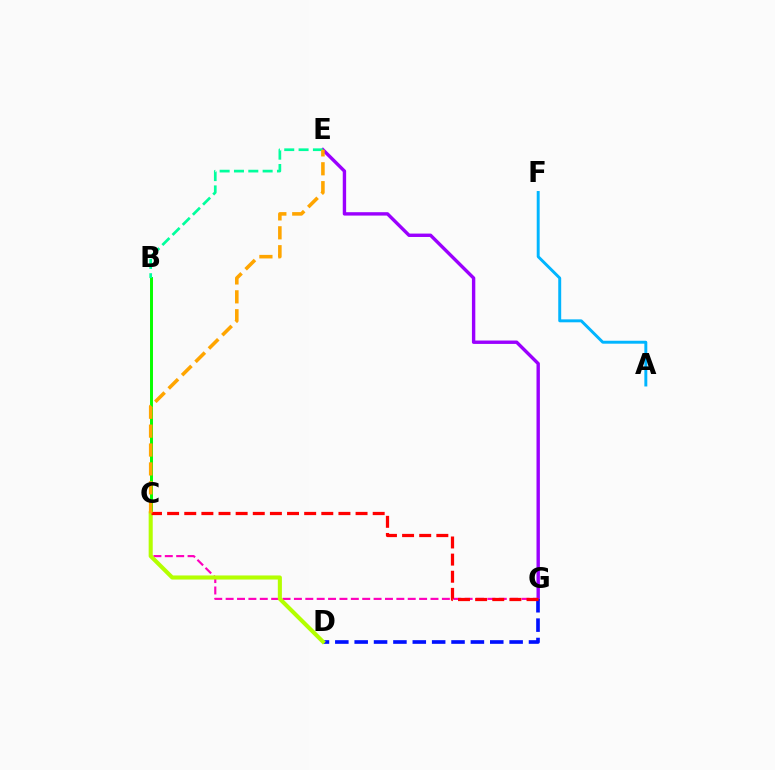{('E', 'G'): [{'color': '#9b00ff', 'line_style': 'solid', 'thickness': 2.44}], ('B', 'C'): [{'color': '#08ff00', 'line_style': 'solid', 'thickness': 2.13}], ('A', 'F'): [{'color': '#00b5ff', 'line_style': 'solid', 'thickness': 2.11}], ('D', 'G'): [{'color': '#0010ff', 'line_style': 'dashed', 'thickness': 2.63}], ('C', 'G'): [{'color': '#ff00bd', 'line_style': 'dashed', 'thickness': 1.55}, {'color': '#ff0000', 'line_style': 'dashed', 'thickness': 2.33}], ('B', 'E'): [{'color': '#00ff9d', 'line_style': 'dashed', 'thickness': 1.95}], ('C', 'D'): [{'color': '#b3ff00', 'line_style': 'solid', 'thickness': 2.93}], ('C', 'E'): [{'color': '#ffa500', 'line_style': 'dashed', 'thickness': 2.57}]}